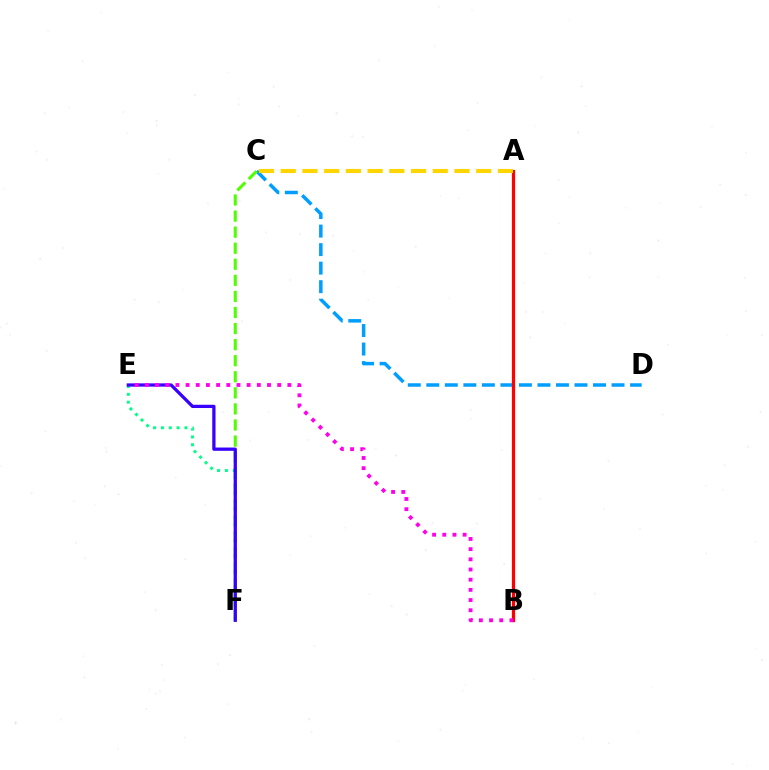{('C', 'D'): [{'color': '#009eff', 'line_style': 'dashed', 'thickness': 2.52}], ('A', 'B'): [{'color': '#ff0000', 'line_style': 'solid', 'thickness': 2.32}], ('C', 'F'): [{'color': '#4fff00', 'line_style': 'dashed', 'thickness': 2.18}], ('A', 'C'): [{'color': '#ffd500', 'line_style': 'dashed', 'thickness': 2.95}], ('E', 'F'): [{'color': '#00ff86', 'line_style': 'dotted', 'thickness': 2.13}, {'color': '#3700ff', 'line_style': 'solid', 'thickness': 2.34}], ('B', 'E'): [{'color': '#ff00ed', 'line_style': 'dotted', 'thickness': 2.77}]}